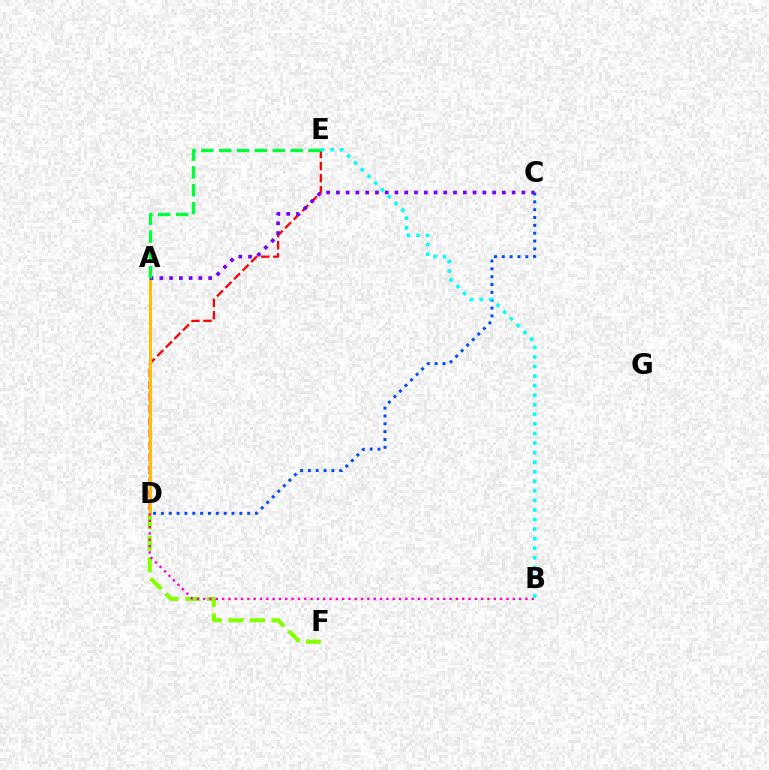{('D', 'F'): [{'color': '#84ff00', 'line_style': 'dashed', 'thickness': 2.93}], ('D', 'E'): [{'color': '#ff0000', 'line_style': 'dashed', 'thickness': 1.65}], ('A', 'D'): [{'color': '#ffbd00', 'line_style': 'solid', 'thickness': 2.12}], ('C', 'D'): [{'color': '#004bff', 'line_style': 'dotted', 'thickness': 2.13}], ('A', 'C'): [{'color': '#7200ff', 'line_style': 'dotted', 'thickness': 2.65}], ('B', 'D'): [{'color': '#ff00cf', 'line_style': 'dotted', 'thickness': 1.72}], ('B', 'E'): [{'color': '#00fff6', 'line_style': 'dotted', 'thickness': 2.6}], ('A', 'E'): [{'color': '#00ff39', 'line_style': 'dashed', 'thickness': 2.43}]}